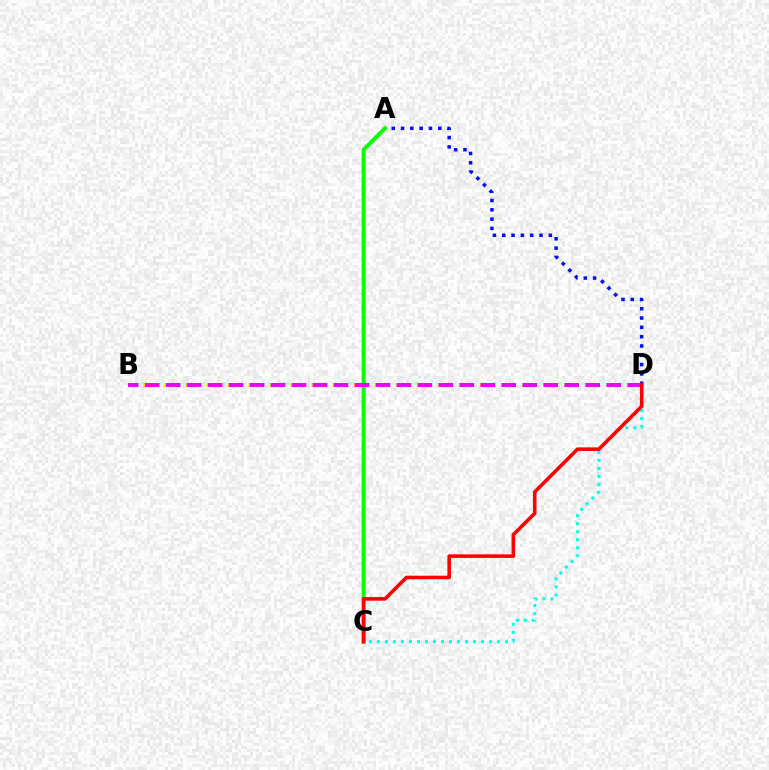{('B', 'D'): [{'color': '#fcf500', 'line_style': 'dashed', 'thickness': 2.86}, {'color': '#ee00ff', 'line_style': 'dashed', 'thickness': 2.85}], ('A', 'D'): [{'color': '#0010ff', 'line_style': 'dotted', 'thickness': 2.53}], ('A', 'C'): [{'color': '#08ff00', 'line_style': 'solid', 'thickness': 2.85}], ('C', 'D'): [{'color': '#00fff6', 'line_style': 'dotted', 'thickness': 2.18}, {'color': '#ff0000', 'line_style': 'solid', 'thickness': 2.58}]}